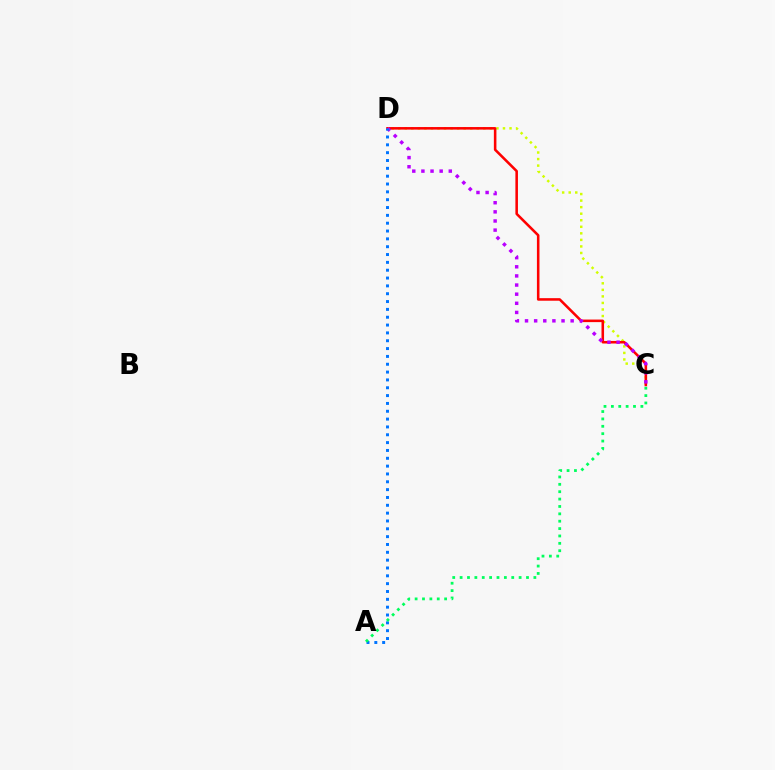{('C', 'D'): [{'color': '#d1ff00', 'line_style': 'dotted', 'thickness': 1.78}, {'color': '#ff0000', 'line_style': 'solid', 'thickness': 1.84}, {'color': '#b900ff', 'line_style': 'dotted', 'thickness': 2.48}], ('A', 'D'): [{'color': '#0074ff', 'line_style': 'dotted', 'thickness': 2.13}], ('A', 'C'): [{'color': '#00ff5c', 'line_style': 'dotted', 'thickness': 2.0}]}